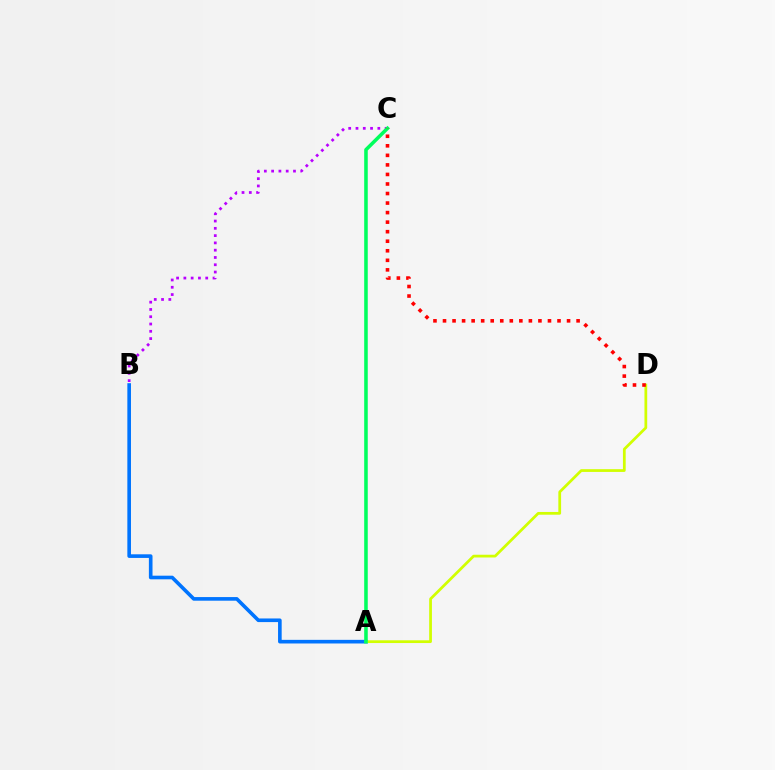{('A', 'B'): [{'color': '#0074ff', 'line_style': 'solid', 'thickness': 2.61}], ('A', 'D'): [{'color': '#d1ff00', 'line_style': 'solid', 'thickness': 1.98}], ('B', 'C'): [{'color': '#b900ff', 'line_style': 'dotted', 'thickness': 1.98}], ('A', 'C'): [{'color': '#00ff5c', 'line_style': 'solid', 'thickness': 2.56}], ('C', 'D'): [{'color': '#ff0000', 'line_style': 'dotted', 'thickness': 2.59}]}